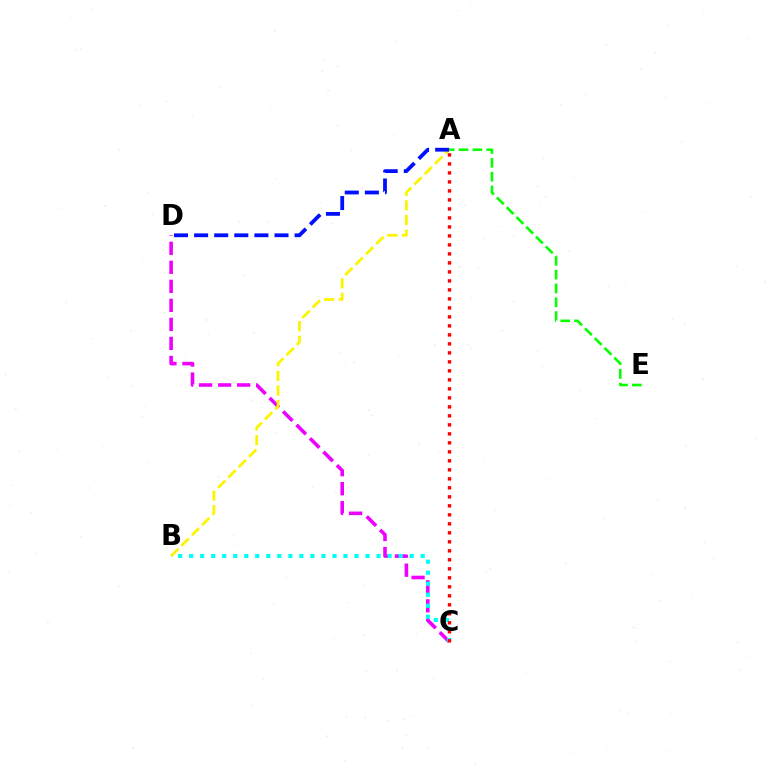{('A', 'E'): [{'color': '#08ff00', 'line_style': 'dashed', 'thickness': 1.88}], ('C', 'D'): [{'color': '#ee00ff', 'line_style': 'dashed', 'thickness': 2.58}], ('A', 'B'): [{'color': '#fcf500', 'line_style': 'dashed', 'thickness': 1.99}], ('A', 'D'): [{'color': '#0010ff', 'line_style': 'dashed', 'thickness': 2.73}], ('B', 'C'): [{'color': '#00fff6', 'line_style': 'dotted', 'thickness': 3.0}], ('A', 'C'): [{'color': '#ff0000', 'line_style': 'dotted', 'thickness': 2.44}]}